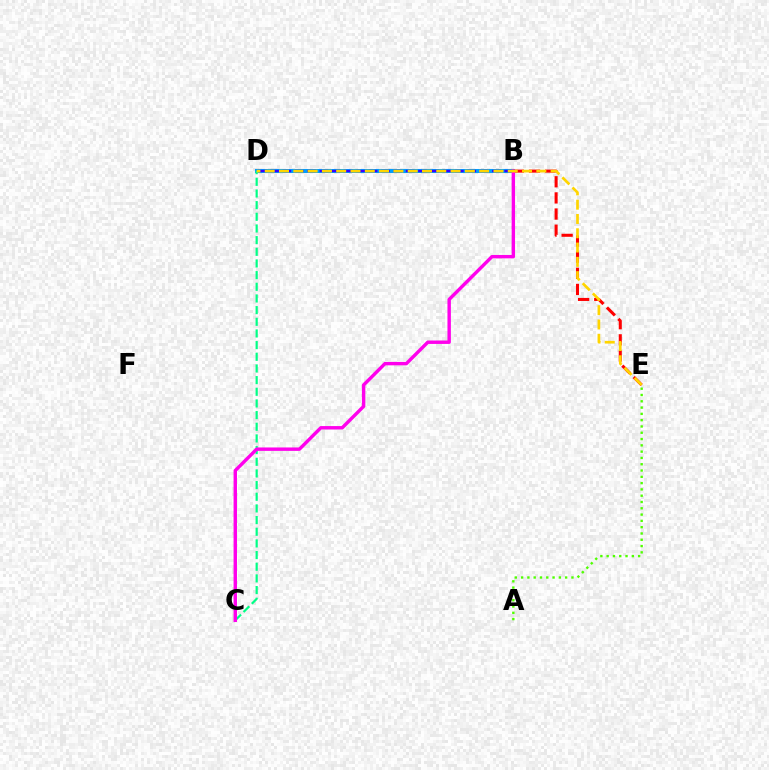{('B', 'D'): [{'color': '#009eff', 'line_style': 'solid', 'thickness': 2.91}, {'color': '#3700ff', 'line_style': 'dashed', 'thickness': 1.67}], ('C', 'D'): [{'color': '#00ff86', 'line_style': 'dashed', 'thickness': 1.58}], ('B', 'E'): [{'color': '#ff0000', 'line_style': 'dashed', 'thickness': 2.19}], ('A', 'E'): [{'color': '#4fff00', 'line_style': 'dotted', 'thickness': 1.71}], ('B', 'C'): [{'color': '#ff00ed', 'line_style': 'solid', 'thickness': 2.46}], ('D', 'E'): [{'color': '#ffd500', 'line_style': 'dashed', 'thickness': 1.94}]}